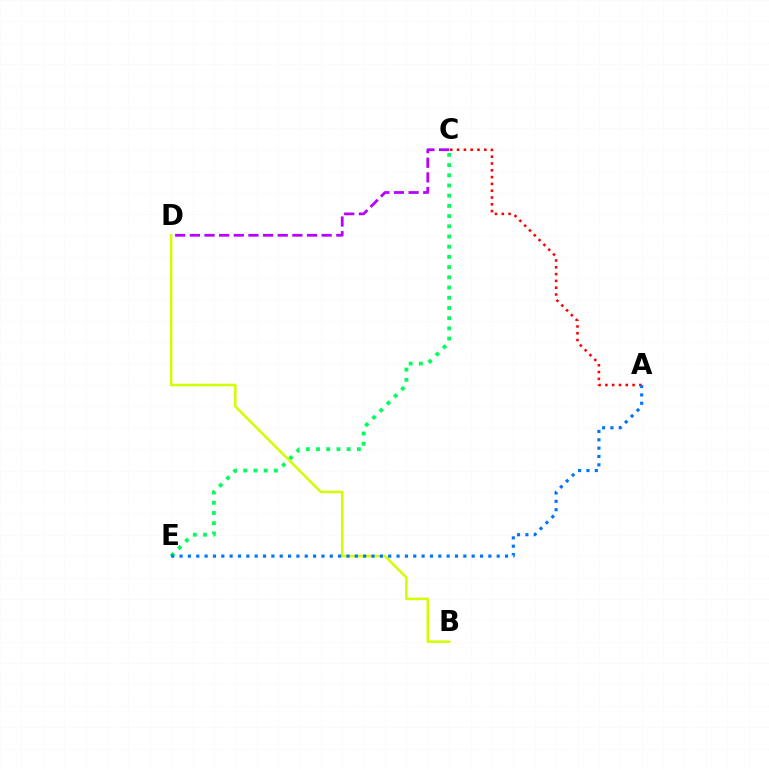{('C', 'E'): [{'color': '#00ff5c', 'line_style': 'dotted', 'thickness': 2.77}], ('A', 'C'): [{'color': '#ff0000', 'line_style': 'dotted', 'thickness': 1.85}], ('C', 'D'): [{'color': '#b900ff', 'line_style': 'dashed', 'thickness': 1.99}], ('B', 'D'): [{'color': '#d1ff00', 'line_style': 'solid', 'thickness': 1.82}], ('A', 'E'): [{'color': '#0074ff', 'line_style': 'dotted', 'thickness': 2.27}]}